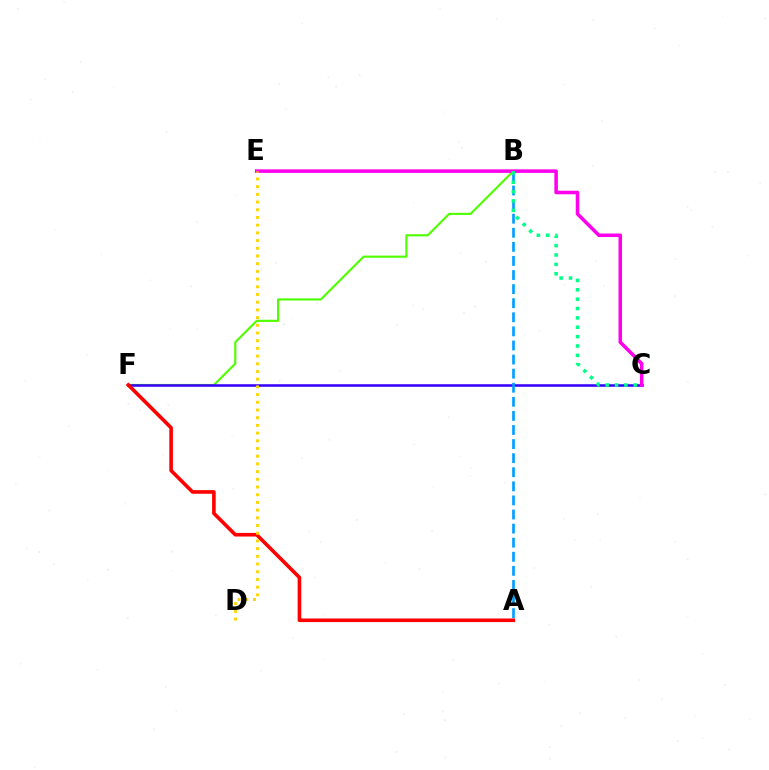{('B', 'F'): [{'color': '#4fff00', 'line_style': 'solid', 'thickness': 1.54}], ('C', 'F'): [{'color': '#3700ff', 'line_style': 'solid', 'thickness': 1.84}], ('A', 'F'): [{'color': '#ff0000', 'line_style': 'solid', 'thickness': 2.6}], ('A', 'B'): [{'color': '#009eff', 'line_style': 'dashed', 'thickness': 1.91}], ('C', 'E'): [{'color': '#ff00ed', 'line_style': 'solid', 'thickness': 2.55}], ('B', 'C'): [{'color': '#00ff86', 'line_style': 'dotted', 'thickness': 2.54}], ('D', 'E'): [{'color': '#ffd500', 'line_style': 'dotted', 'thickness': 2.09}]}